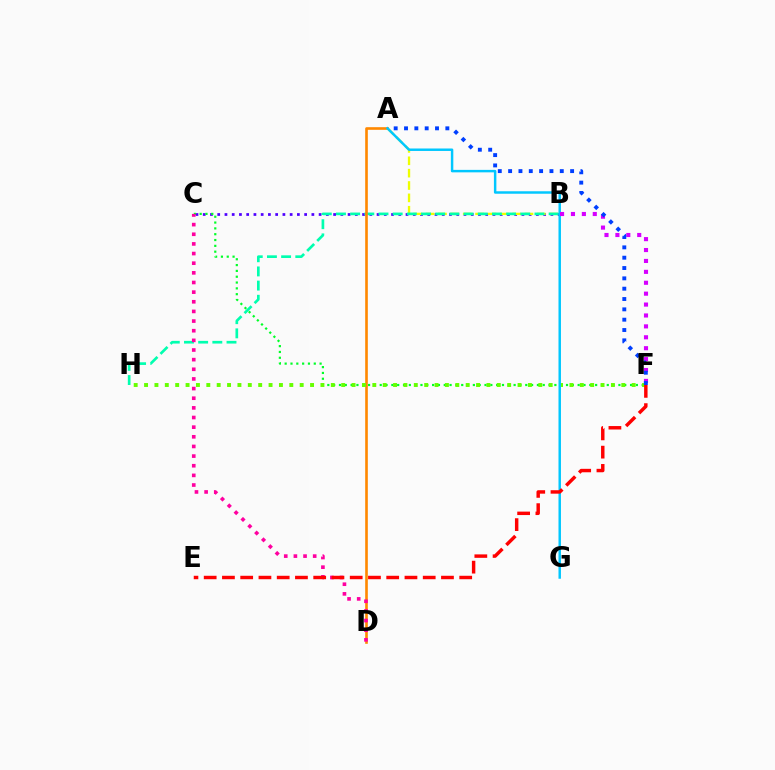{('B', 'C'): [{'color': '#4f00ff', 'line_style': 'dotted', 'thickness': 1.97}], ('A', 'B'): [{'color': '#eeff00', 'line_style': 'dashed', 'thickness': 1.68}], ('B', 'H'): [{'color': '#00ffaf', 'line_style': 'dashed', 'thickness': 1.93}], ('C', 'F'): [{'color': '#00ff27', 'line_style': 'dotted', 'thickness': 1.58}], ('A', 'D'): [{'color': '#ff8800', 'line_style': 'solid', 'thickness': 1.89}], ('F', 'H'): [{'color': '#66ff00', 'line_style': 'dotted', 'thickness': 2.82}], ('A', 'G'): [{'color': '#00c7ff', 'line_style': 'solid', 'thickness': 1.78}], ('B', 'F'): [{'color': '#d600ff', 'line_style': 'dotted', 'thickness': 2.96}], ('C', 'D'): [{'color': '#ff00a0', 'line_style': 'dotted', 'thickness': 2.62}], ('A', 'F'): [{'color': '#003fff', 'line_style': 'dotted', 'thickness': 2.81}], ('E', 'F'): [{'color': '#ff0000', 'line_style': 'dashed', 'thickness': 2.48}]}